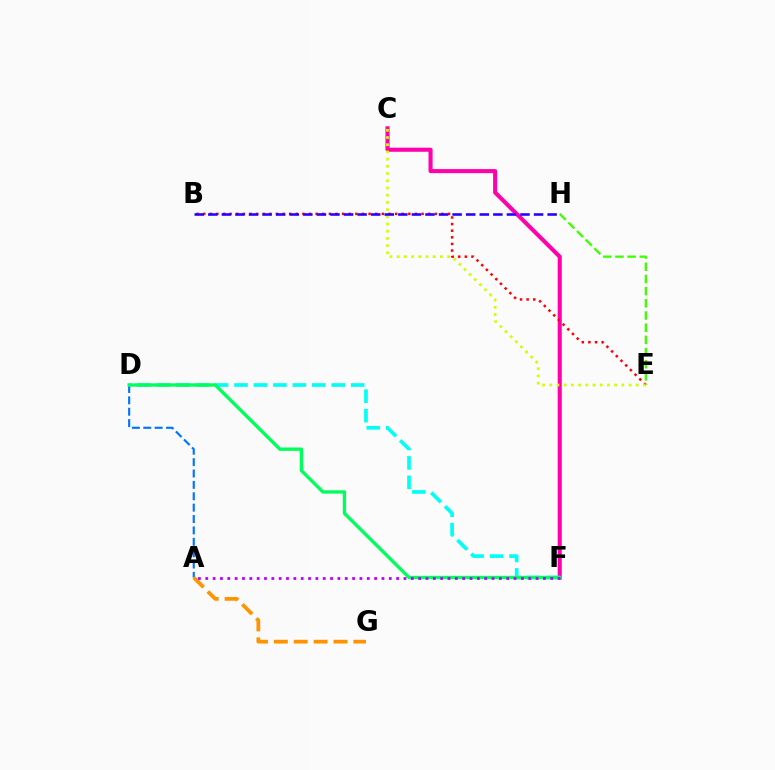{('A', 'D'): [{'color': '#0074ff', 'line_style': 'dashed', 'thickness': 1.55}], ('C', 'F'): [{'color': '#ff00ac', 'line_style': 'solid', 'thickness': 2.94}], ('D', 'F'): [{'color': '#00fff6', 'line_style': 'dashed', 'thickness': 2.64}, {'color': '#00ff5c', 'line_style': 'solid', 'thickness': 2.41}], ('B', 'E'): [{'color': '#ff0000', 'line_style': 'dotted', 'thickness': 1.8}], ('C', 'E'): [{'color': '#d1ff00', 'line_style': 'dotted', 'thickness': 1.96}], ('B', 'H'): [{'color': '#2500ff', 'line_style': 'dashed', 'thickness': 1.84}], ('E', 'H'): [{'color': '#3dff00', 'line_style': 'dashed', 'thickness': 1.65}], ('A', 'G'): [{'color': '#ff9400', 'line_style': 'dashed', 'thickness': 2.7}], ('A', 'F'): [{'color': '#b900ff', 'line_style': 'dotted', 'thickness': 1.99}]}